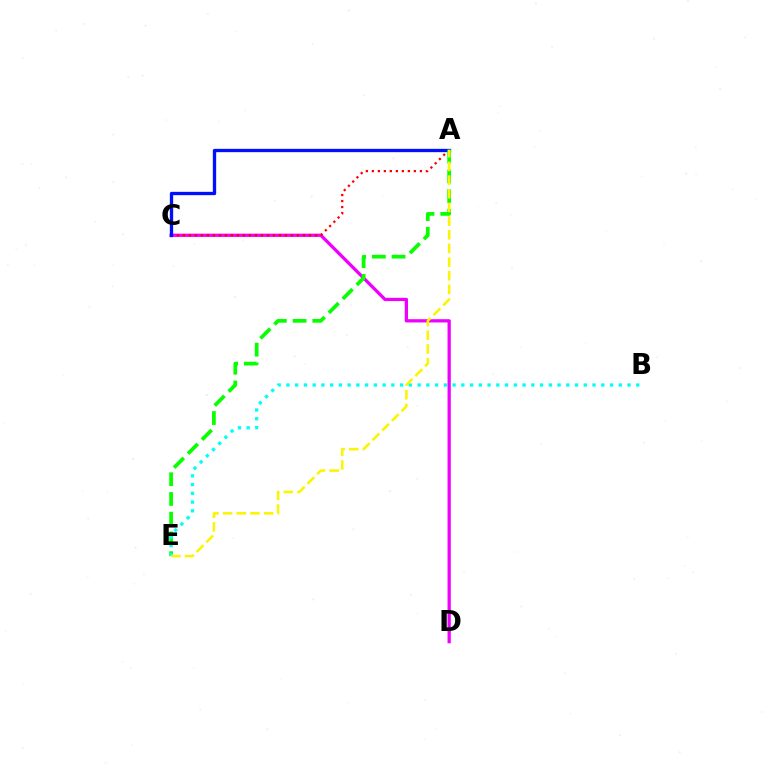{('C', 'D'): [{'color': '#ee00ff', 'line_style': 'solid', 'thickness': 2.35}], ('A', 'C'): [{'color': '#ff0000', 'line_style': 'dotted', 'thickness': 1.63}, {'color': '#0010ff', 'line_style': 'solid', 'thickness': 2.39}], ('A', 'E'): [{'color': '#08ff00', 'line_style': 'dashed', 'thickness': 2.68}, {'color': '#fcf500', 'line_style': 'dashed', 'thickness': 1.86}], ('B', 'E'): [{'color': '#00fff6', 'line_style': 'dotted', 'thickness': 2.38}]}